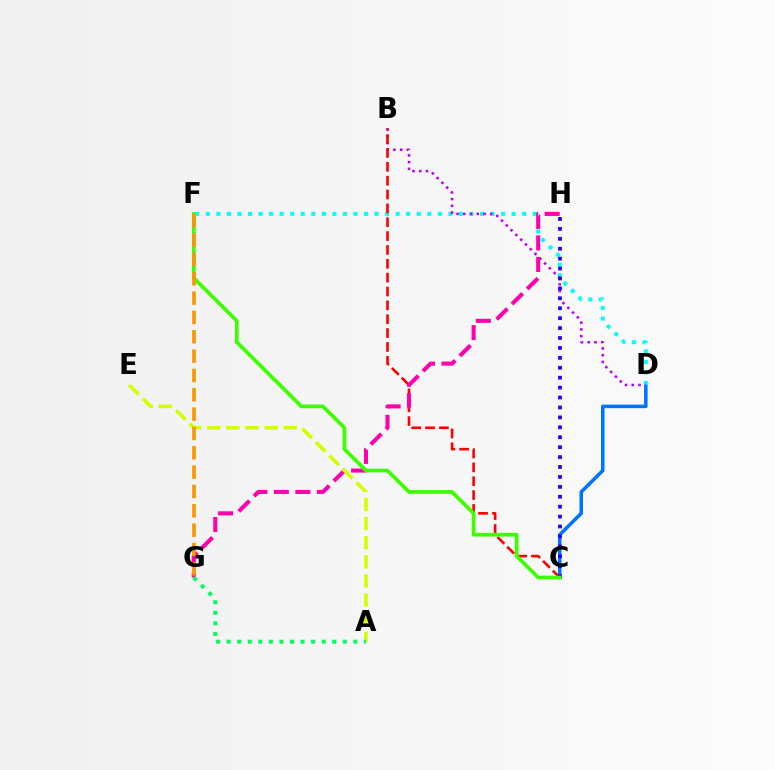{('C', 'D'): [{'color': '#0074ff', 'line_style': 'solid', 'thickness': 2.54}], ('D', 'F'): [{'color': '#00fff6', 'line_style': 'dotted', 'thickness': 2.86}], ('B', 'D'): [{'color': '#b900ff', 'line_style': 'dotted', 'thickness': 1.83}], ('B', 'C'): [{'color': '#ff0000', 'line_style': 'dashed', 'thickness': 1.88}], ('G', 'H'): [{'color': '#ff00ac', 'line_style': 'dashed', 'thickness': 2.92}], ('C', 'H'): [{'color': '#2500ff', 'line_style': 'dotted', 'thickness': 2.7}], ('C', 'F'): [{'color': '#3dff00', 'line_style': 'solid', 'thickness': 2.68}], ('A', 'E'): [{'color': '#d1ff00', 'line_style': 'dashed', 'thickness': 2.6}], ('F', 'G'): [{'color': '#ff9400', 'line_style': 'dashed', 'thickness': 2.63}], ('A', 'G'): [{'color': '#00ff5c', 'line_style': 'dotted', 'thickness': 2.87}]}